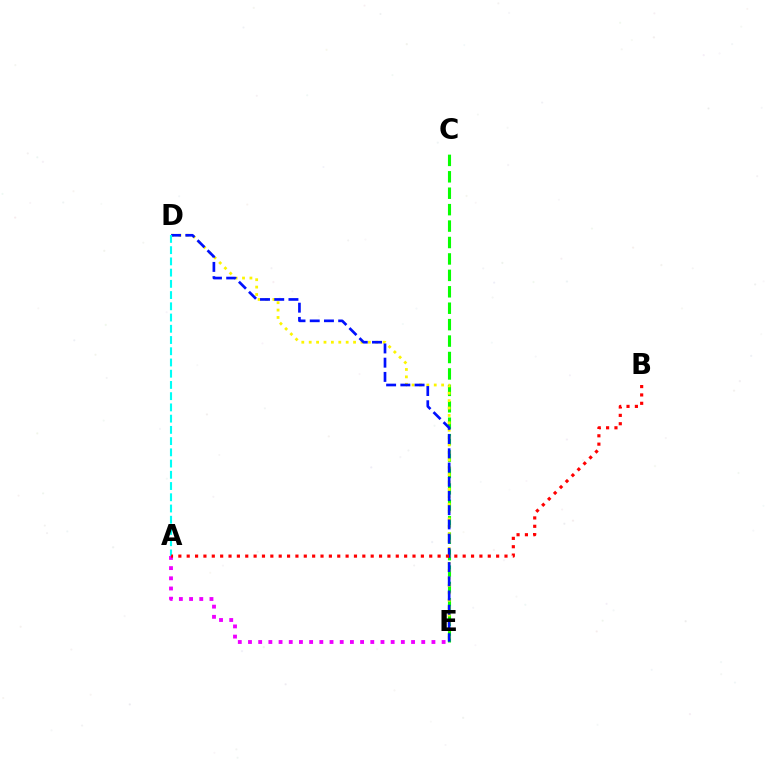{('A', 'E'): [{'color': '#ee00ff', 'line_style': 'dotted', 'thickness': 2.77}], ('C', 'E'): [{'color': '#08ff00', 'line_style': 'dashed', 'thickness': 2.23}], ('D', 'E'): [{'color': '#fcf500', 'line_style': 'dotted', 'thickness': 2.01}, {'color': '#0010ff', 'line_style': 'dashed', 'thickness': 1.93}], ('A', 'D'): [{'color': '#00fff6', 'line_style': 'dashed', 'thickness': 1.53}], ('A', 'B'): [{'color': '#ff0000', 'line_style': 'dotted', 'thickness': 2.27}]}